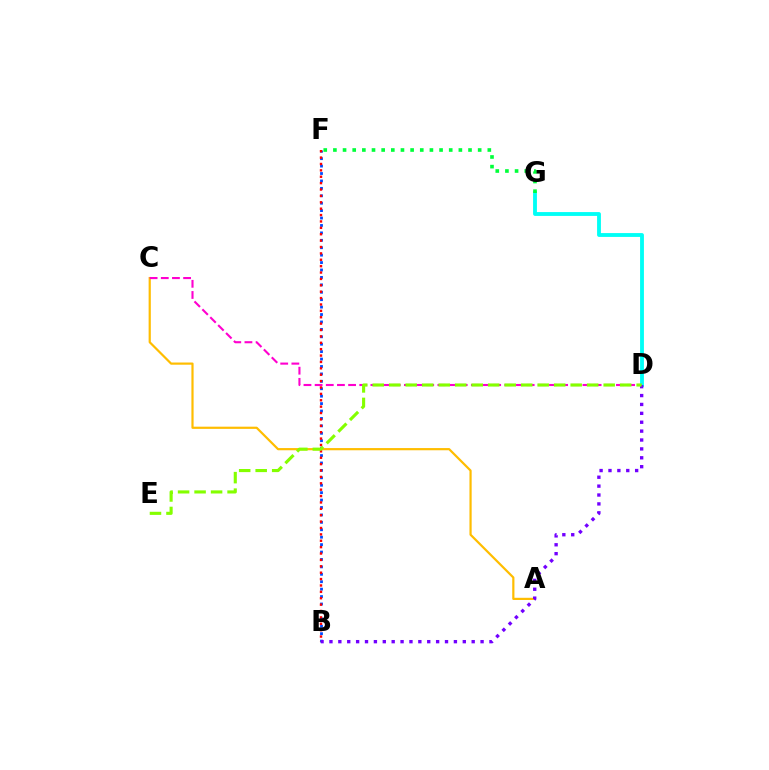{('B', 'F'): [{'color': '#004bff', 'line_style': 'dotted', 'thickness': 2.02}, {'color': '#ff0000', 'line_style': 'dotted', 'thickness': 1.74}], ('D', 'G'): [{'color': '#00fff6', 'line_style': 'solid', 'thickness': 2.77}], ('F', 'G'): [{'color': '#00ff39', 'line_style': 'dotted', 'thickness': 2.62}], ('A', 'C'): [{'color': '#ffbd00', 'line_style': 'solid', 'thickness': 1.58}], ('C', 'D'): [{'color': '#ff00cf', 'line_style': 'dashed', 'thickness': 1.52}], ('B', 'D'): [{'color': '#7200ff', 'line_style': 'dotted', 'thickness': 2.42}], ('D', 'E'): [{'color': '#84ff00', 'line_style': 'dashed', 'thickness': 2.24}]}